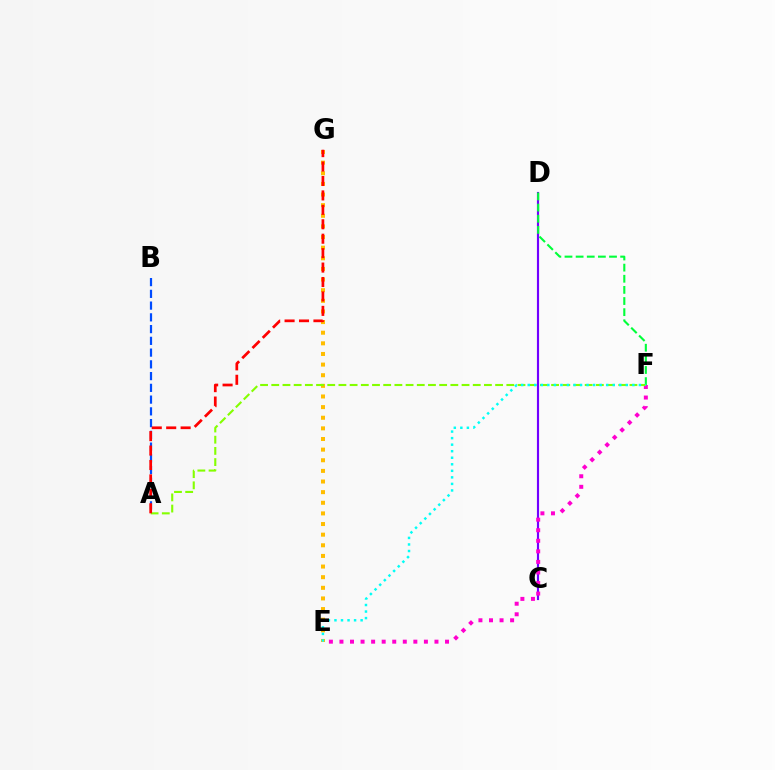{('E', 'G'): [{'color': '#ffbd00', 'line_style': 'dotted', 'thickness': 2.89}], ('C', 'D'): [{'color': '#7200ff', 'line_style': 'solid', 'thickness': 1.55}], ('E', 'F'): [{'color': '#ff00cf', 'line_style': 'dotted', 'thickness': 2.87}, {'color': '#00fff6', 'line_style': 'dotted', 'thickness': 1.78}], ('A', 'B'): [{'color': '#004bff', 'line_style': 'dashed', 'thickness': 1.6}], ('A', 'F'): [{'color': '#84ff00', 'line_style': 'dashed', 'thickness': 1.52}], ('D', 'F'): [{'color': '#00ff39', 'line_style': 'dashed', 'thickness': 1.51}], ('A', 'G'): [{'color': '#ff0000', 'line_style': 'dashed', 'thickness': 1.96}]}